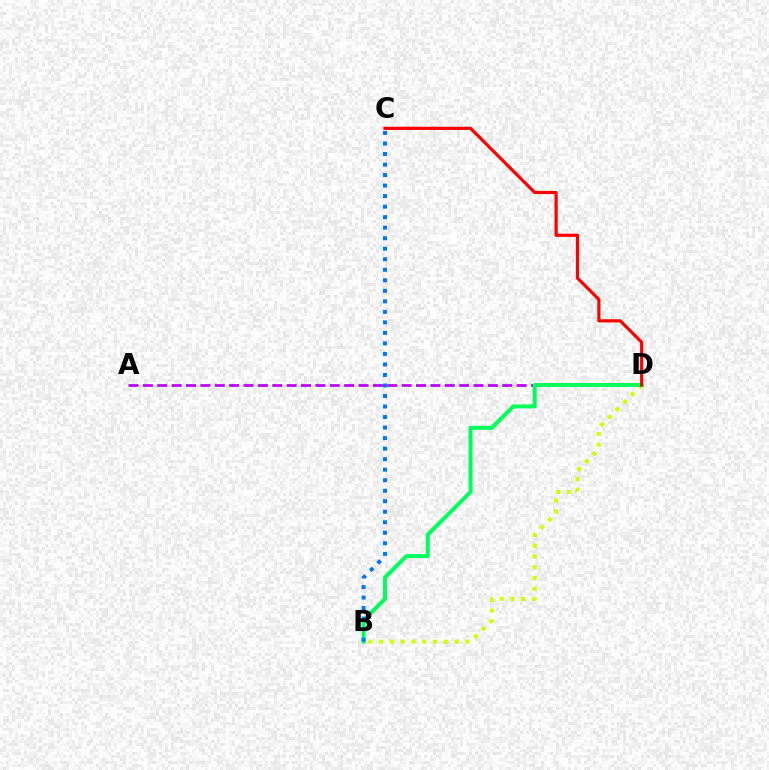{('B', 'D'): [{'color': '#d1ff00', 'line_style': 'dotted', 'thickness': 2.93}, {'color': '#00ff5c', 'line_style': 'solid', 'thickness': 2.87}], ('A', 'D'): [{'color': '#b900ff', 'line_style': 'dashed', 'thickness': 1.95}], ('B', 'C'): [{'color': '#0074ff', 'line_style': 'dotted', 'thickness': 2.86}], ('C', 'D'): [{'color': '#ff0000', 'line_style': 'solid', 'thickness': 2.29}]}